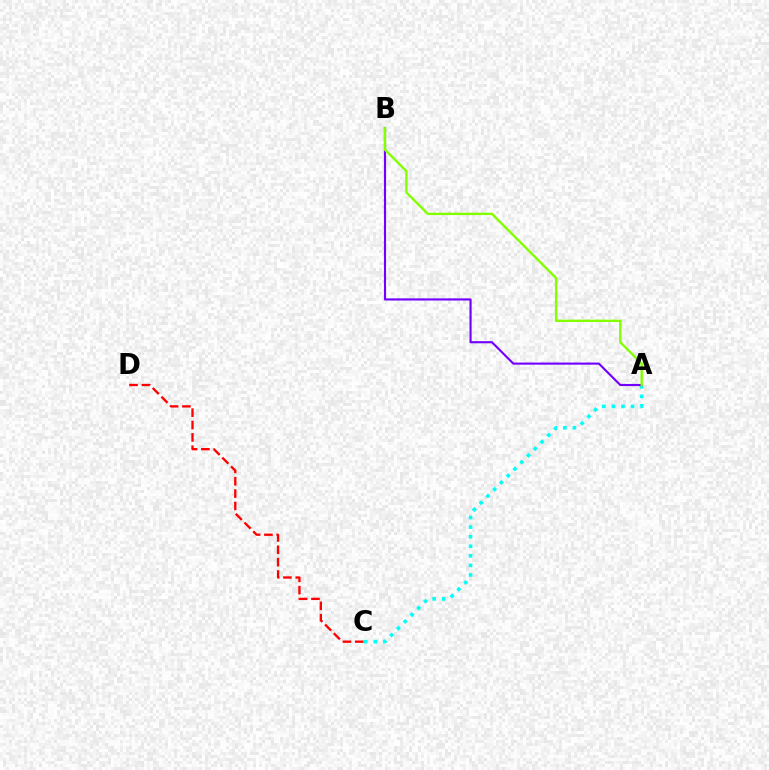{('A', 'C'): [{'color': '#00fff6', 'line_style': 'dotted', 'thickness': 2.6}], ('A', 'B'): [{'color': '#7200ff', 'line_style': 'solid', 'thickness': 1.53}, {'color': '#84ff00', 'line_style': 'solid', 'thickness': 1.71}], ('C', 'D'): [{'color': '#ff0000', 'line_style': 'dashed', 'thickness': 1.68}]}